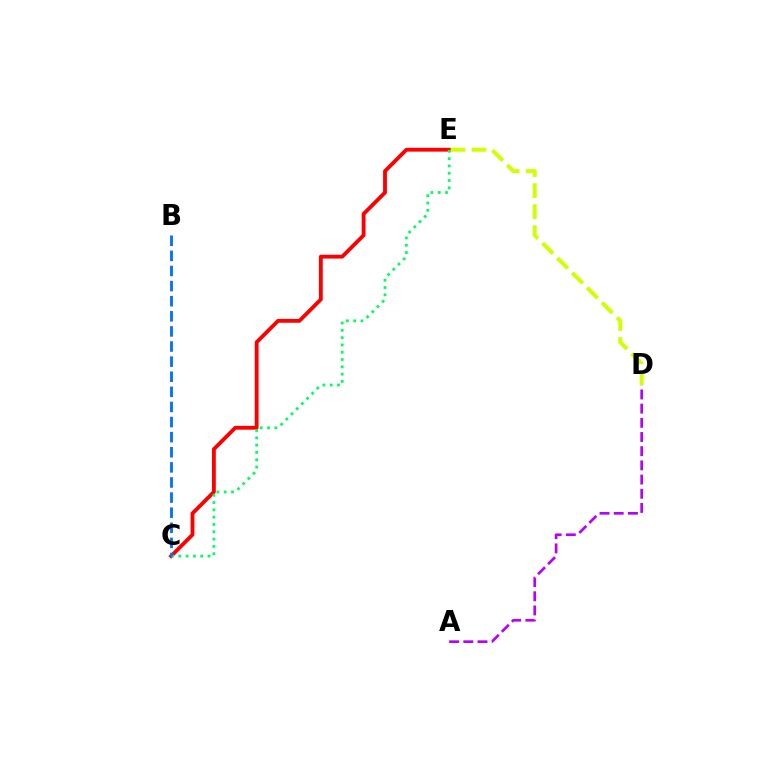{('C', 'E'): [{'color': '#ff0000', 'line_style': 'solid', 'thickness': 2.76}, {'color': '#00ff5c', 'line_style': 'dotted', 'thickness': 1.98}], ('D', 'E'): [{'color': '#d1ff00', 'line_style': 'dashed', 'thickness': 2.86}], ('A', 'D'): [{'color': '#b900ff', 'line_style': 'dashed', 'thickness': 1.93}], ('B', 'C'): [{'color': '#0074ff', 'line_style': 'dashed', 'thickness': 2.05}]}